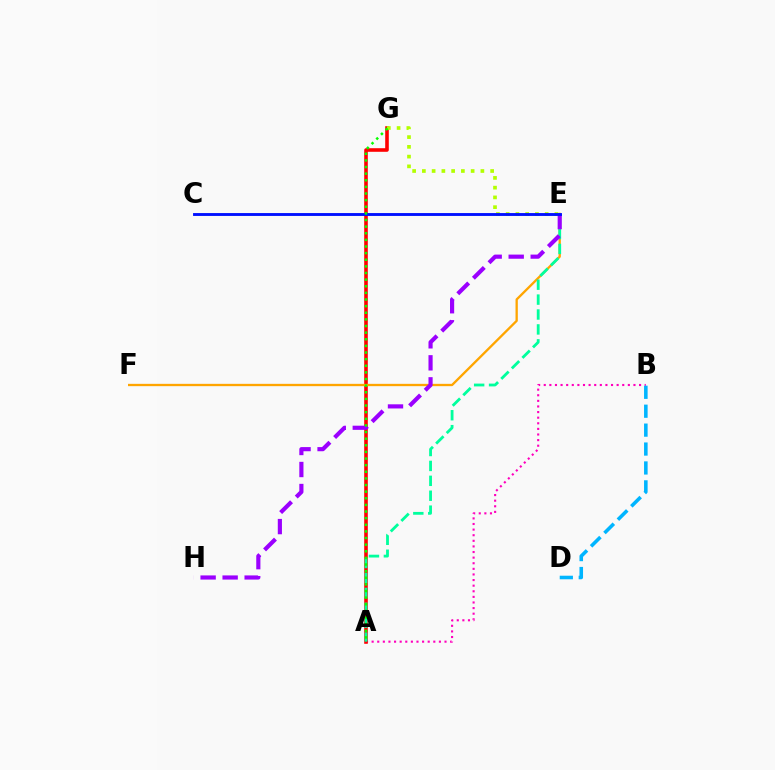{('A', 'B'): [{'color': '#ff00bd', 'line_style': 'dotted', 'thickness': 1.52}], ('A', 'G'): [{'color': '#ff0000', 'line_style': 'solid', 'thickness': 2.59}, {'color': '#08ff00', 'line_style': 'dotted', 'thickness': 1.8}], ('E', 'F'): [{'color': '#ffa500', 'line_style': 'solid', 'thickness': 1.66}], ('B', 'D'): [{'color': '#00b5ff', 'line_style': 'dashed', 'thickness': 2.57}], ('A', 'E'): [{'color': '#00ff9d', 'line_style': 'dashed', 'thickness': 2.03}], ('E', 'H'): [{'color': '#9b00ff', 'line_style': 'dashed', 'thickness': 2.99}], ('E', 'G'): [{'color': '#b3ff00', 'line_style': 'dotted', 'thickness': 2.65}], ('C', 'E'): [{'color': '#0010ff', 'line_style': 'solid', 'thickness': 2.06}]}